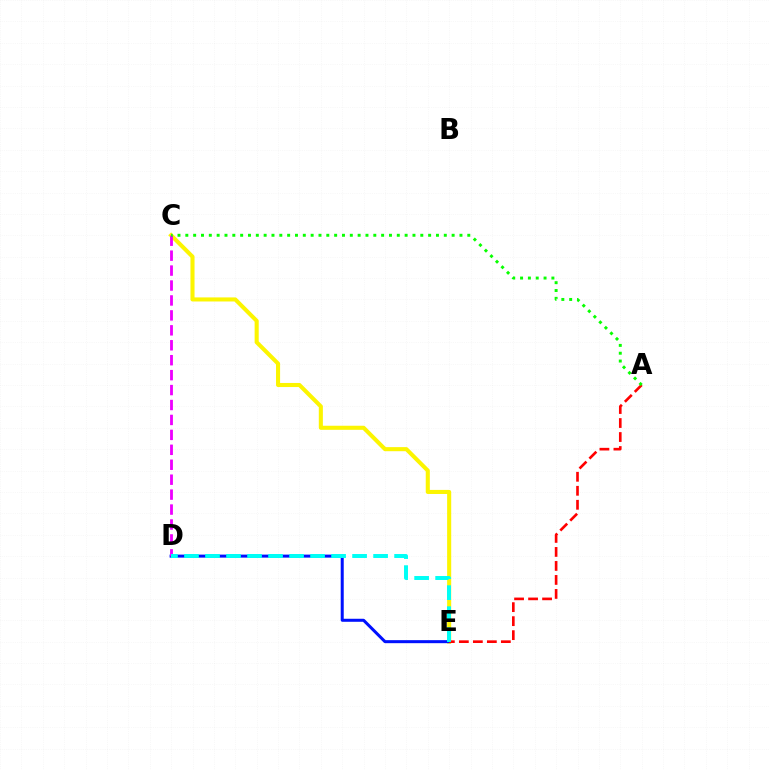{('C', 'E'): [{'color': '#fcf500', 'line_style': 'solid', 'thickness': 2.93}], ('D', 'E'): [{'color': '#0010ff', 'line_style': 'solid', 'thickness': 2.17}, {'color': '#00fff6', 'line_style': 'dashed', 'thickness': 2.85}], ('A', 'E'): [{'color': '#ff0000', 'line_style': 'dashed', 'thickness': 1.9}], ('C', 'D'): [{'color': '#ee00ff', 'line_style': 'dashed', 'thickness': 2.03}], ('A', 'C'): [{'color': '#08ff00', 'line_style': 'dotted', 'thickness': 2.13}]}